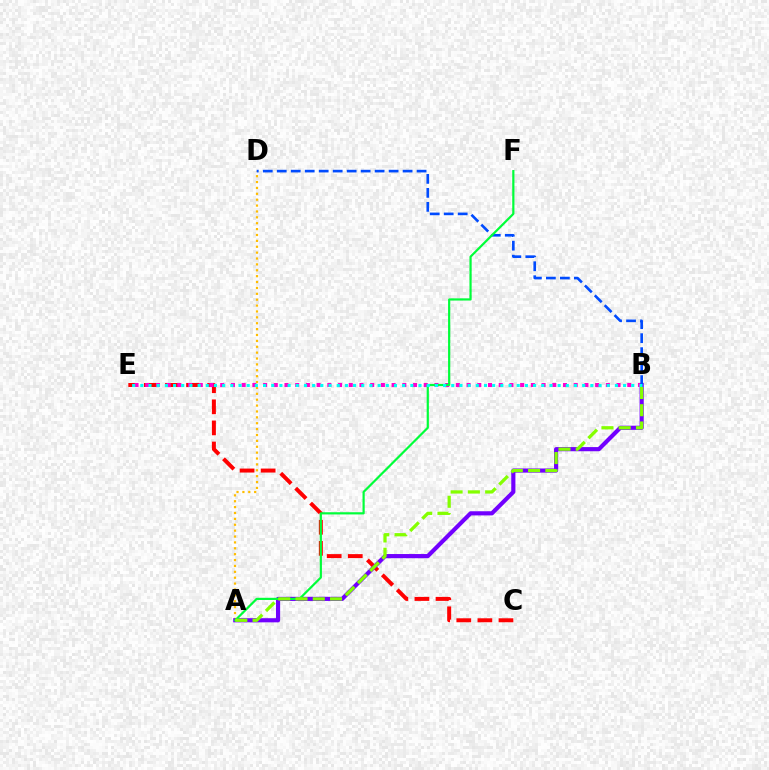{('C', 'E'): [{'color': '#ff0000', 'line_style': 'dashed', 'thickness': 2.87}], ('A', 'D'): [{'color': '#ffbd00', 'line_style': 'dotted', 'thickness': 1.6}], ('A', 'B'): [{'color': '#7200ff', 'line_style': 'solid', 'thickness': 2.99}, {'color': '#84ff00', 'line_style': 'dashed', 'thickness': 2.35}], ('B', 'E'): [{'color': '#ff00cf', 'line_style': 'dotted', 'thickness': 2.91}, {'color': '#00fff6', 'line_style': 'dotted', 'thickness': 2.22}], ('B', 'D'): [{'color': '#004bff', 'line_style': 'dashed', 'thickness': 1.9}], ('A', 'F'): [{'color': '#00ff39', 'line_style': 'solid', 'thickness': 1.58}]}